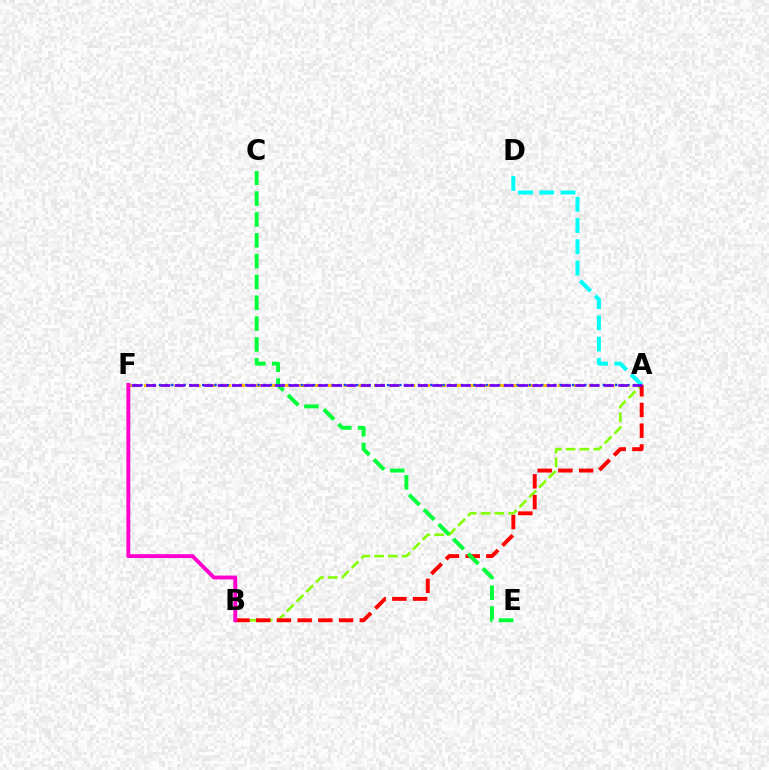{('A', 'F'): [{'color': '#ffbd00', 'line_style': 'dashed', 'thickness': 2.08}, {'color': '#004bff', 'line_style': 'dotted', 'thickness': 1.67}, {'color': '#7200ff', 'line_style': 'dashed', 'thickness': 1.94}], ('A', 'B'): [{'color': '#84ff00', 'line_style': 'dashed', 'thickness': 1.87}, {'color': '#ff0000', 'line_style': 'dashed', 'thickness': 2.81}], ('B', 'F'): [{'color': '#ff00cf', 'line_style': 'solid', 'thickness': 2.79}], ('A', 'D'): [{'color': '#00fff6', 'line_style': 'dashed', 'thickness': 2.89}], ('C', 'E'): [{'color': '#00ff39', 'line_style': 'dashed', 'thickness': 2.83}]}